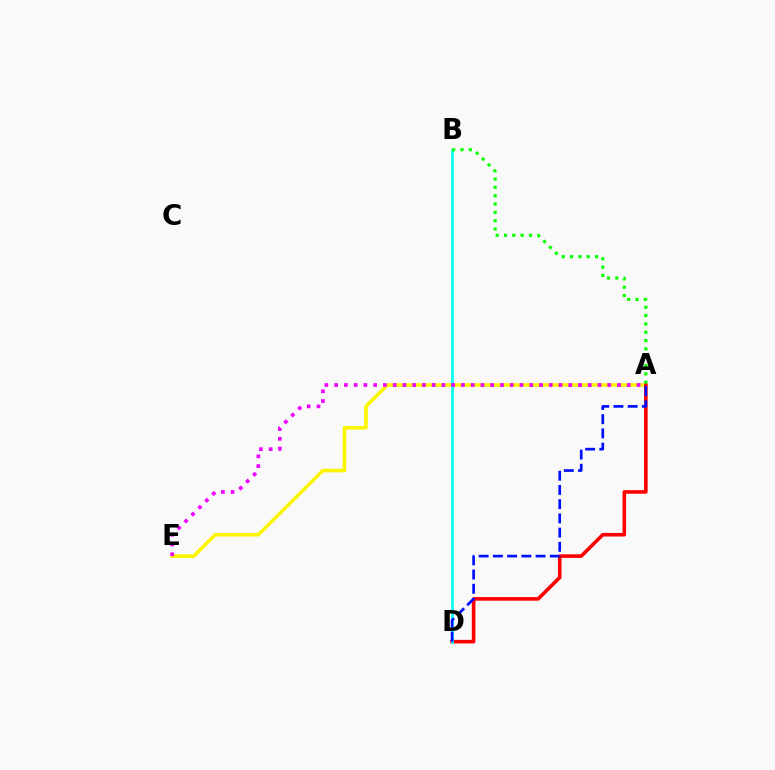{('A', 'E'): [{'color': '#fcf500', 'line_style': 'solid', 'thickness': 2.59}, {'color': '#ee00ff', 'line_style': 'dotted', 'thickness': 2.65}], ('A', 'D'): [{'color': '#ff0000', 'line_style': 'solid', 'thickness': 2.58}, {'color': '#0010ff', 'line_style': 'dashed', 'thickness': 1.93}], ('B', 'D'): [{'color': '#00fff6', 'line_style': 'solid', 'thickness': 1.92}], ('A', 'B'): [{'color': '#08ff00', 'line_style': 'dotted', 'thickness': 2.26}]}